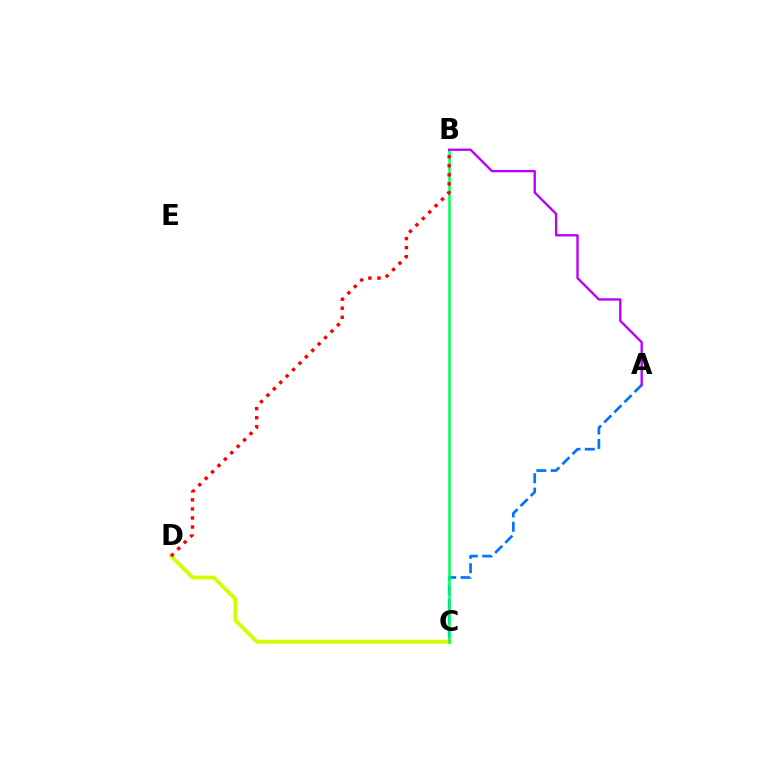{('A', 'C'): [{'color': '#0074ff', 'line_style': 'dashed', 'thickness': 1.95}], ('C', 'D'): [{'color': '#d1ff00', 'line_style': 'solid', 'thickness': 2.74}], ('B', 'C'): [{'color': '#00ff5c', 'line_style': 'solid', 'thickness': 1.82}], ('B', 'D'): [{'color': '#ff0000', 'line_style': 'dotted', 'thickness': 2.46}], ('A', 'B'): [{'color': '#b900ff', 'line_style': 'solid', 'thickness': 1.69}]}